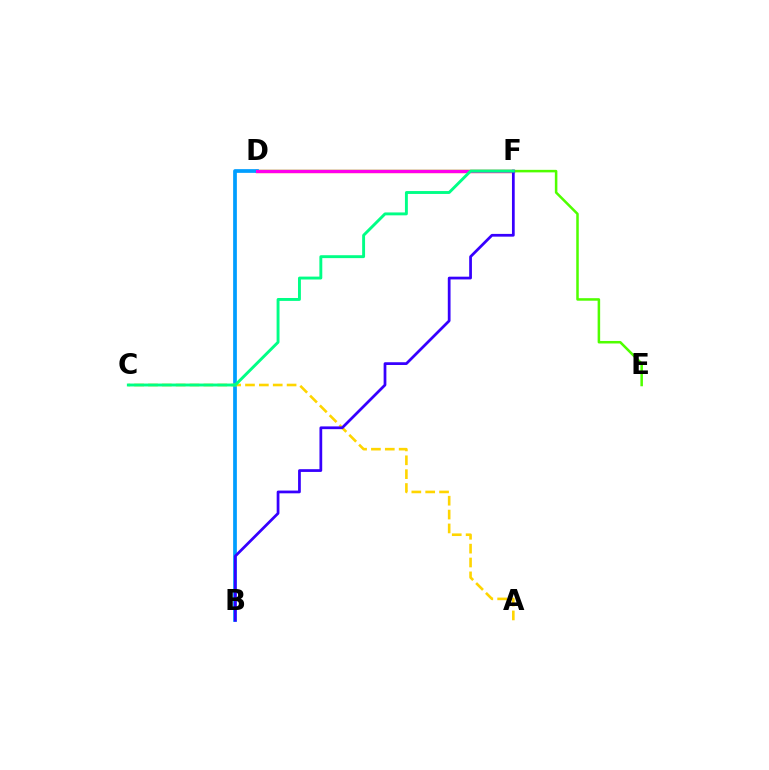{('D', 'F'): [{'color': '#ff0000', 'line_style': 'solid', 'thickness': 2.37}, {'color': '#ff00ed', 'line_style': 'solid', 'thickness': 2.22}], ('D', 'E'): [{'color': '#4fff00', 'line_style': 'solid', 'thickness': 1.82}], ('B', 'D'): [{'color': '#009eff', 'line_style': 'solid', 'thickness': 2.68}], ('A', 'C'): [{'color': '#ffd500', 'line_style': 'dashed', 'thickness': 1.88}], ('B', 'F'): [{'color': '#3700ff', 'line_style': 'solid', 'thickness': 1.98}], ('C', 'F'): [{'color': '#00ff86', 'line_style': 'solid', 'thickness': 2.09}]}